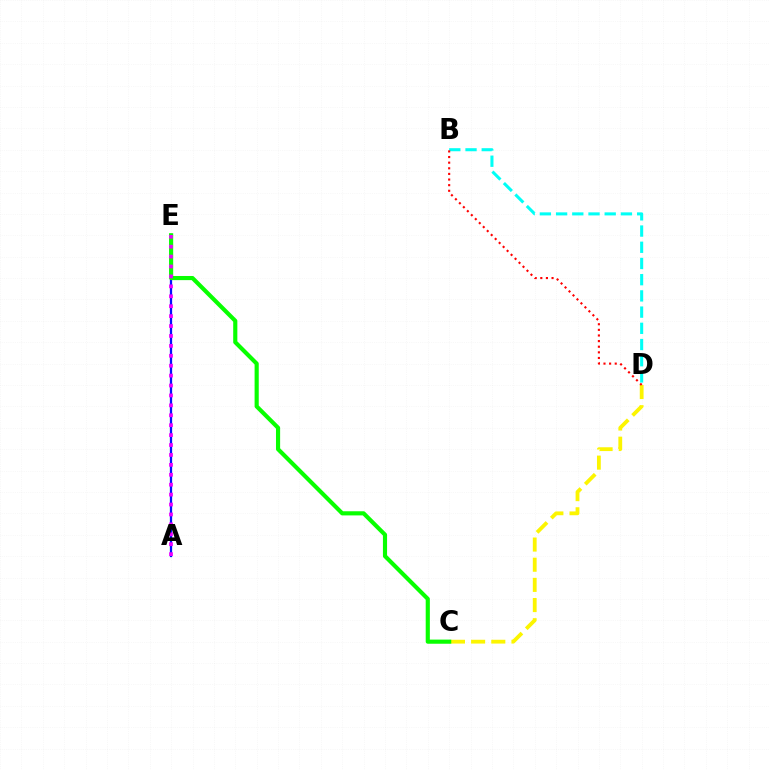{('C', 'D'): [{'color': '#fcf500', 'line_style': 'dashed', 'thickness': 2.74}], ('B', 'D'): [{'color': '#00fff6', 'line_style': 'dashed', 'thickness': 2.2}, {'color': '#ff0000', 'line_style': 'dotted', 'thickness': 1.53}], ('A', 'E'): [{'color': '#0010ff', 'line_style': 'solid', 'thickness': 1.63}, {'color': '#ee00ff', 'line_style': 'dotted', 'thickness': 2.69}], ('C', 'E'): [{'color': '#08ff00', 'line_style': 'solid', 'thickness': 2.98}]}